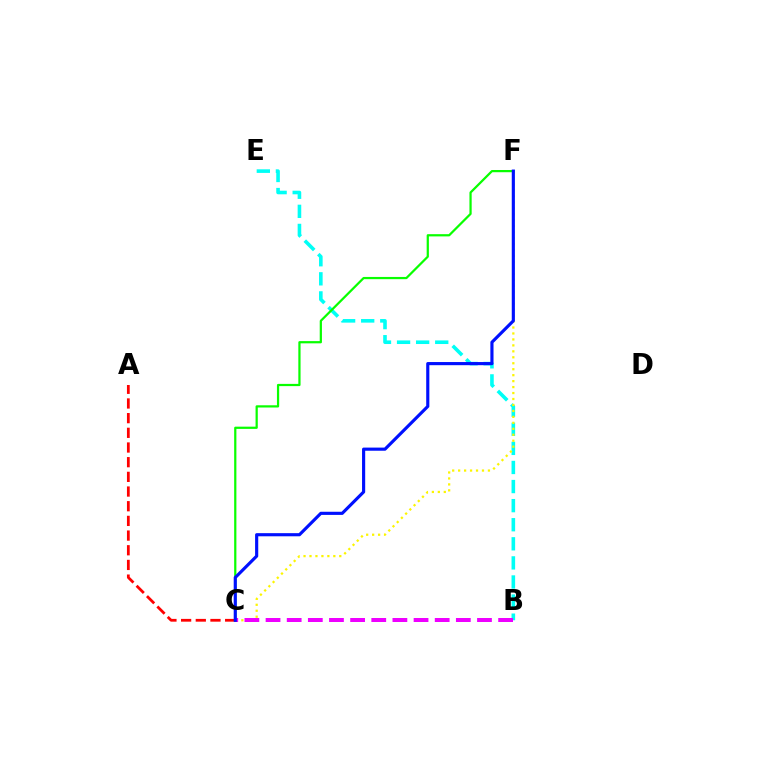{('B', 'E'): [{'color': '#00fff6', 'line_style': 'dashed', 'thickness': 2.59}], ('C', 'F'): [{'color': '#fcf500', 'line_style': 'dotted', 'thickness': 1.62}, {'color': '#08ff00', 'line_style': 'solid', 'thickness': 1.6}, {'color': '#0010ff', 'line_style': 'solid', 'thickness': 2.26}], ('B', 'C'): [{'color': '#ee00ff', 'line_style': 'dashed', 'thickness': 2.87}], ('A', 'C'): [{'color': '#ff0000', 'line_style': 'dashed', 'thickness': 1.99}]}